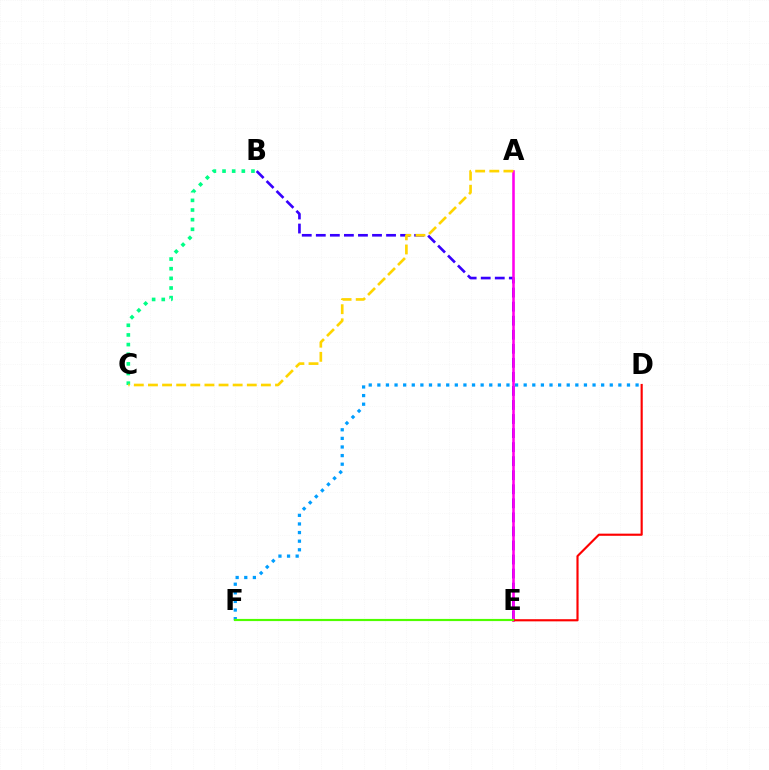{('B', 'C'): [{'color': '#00ff86', 'line_style': 'dotted', 'thickness': 2.62}], ('B', 'E'): [{'color': '#3700ff', 'line_style': 'dashed', 'thickness': 1.91}], ('A', 'E'): [{'color': '#ff00ed', 'line_style': 'solid', 'thickness': 1.86}], ('D', 'E'): [{'color': '#ff0000', 'line_style': 'solid', 'thickness': 1.55}], ('D', 'F'): [{'color': '#009eff', 'line_style': 'dotted', 'thickness': 2.34}], ('E', 'F'): [{'color': '#4fff00', 'line_style': 'solid', 'thickness': 1.56}], ('A', 'C'): [{'color': '#ffd500', 'line_style': 'dashed', 'thickness': 1.92}]}